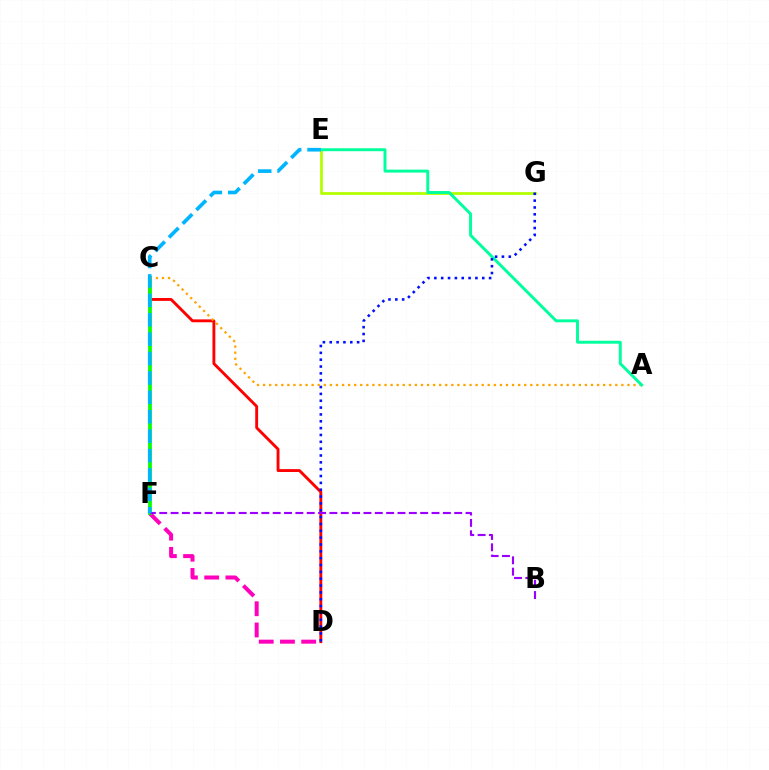{('E', 'G'): [{'color': '#b3ff00', 'line_style': 'solid', 'thickness': 2.01}], ('C', 'D'): [{'color': '#ff0000', 'line_style': 'solid', 'thickness': 2.07}], ('D', 'F'): [{'color': '#ff00bd', 'line_style': 'dashed', 'thickness': 2.88}], ('C', 'F'): [{'color': '#08ff00', 'line_style': 'solid', 'thickness': 2.7}], ('B', 'F'): [{'color': '#9b00ff', 'line_style': 'dashed', 'thickness': 1.54}], ('A', 'C'): [{'color': '#ffa500', 'line_style': 'dotted', 'thickness': 1.65}], ('A', 'E'): [{'color': '#00ff9d', 'line_style': 'solid', 'thickness': 2.12}], ('E', 'F'): [{'color': '#00b5ff', 'line_style': 'dashed', 'thickness': 2.64}], ('D', 'G'): [{'color': '#0010ff', 'line_style': 'dotted', 'thickness': 1.86}]}